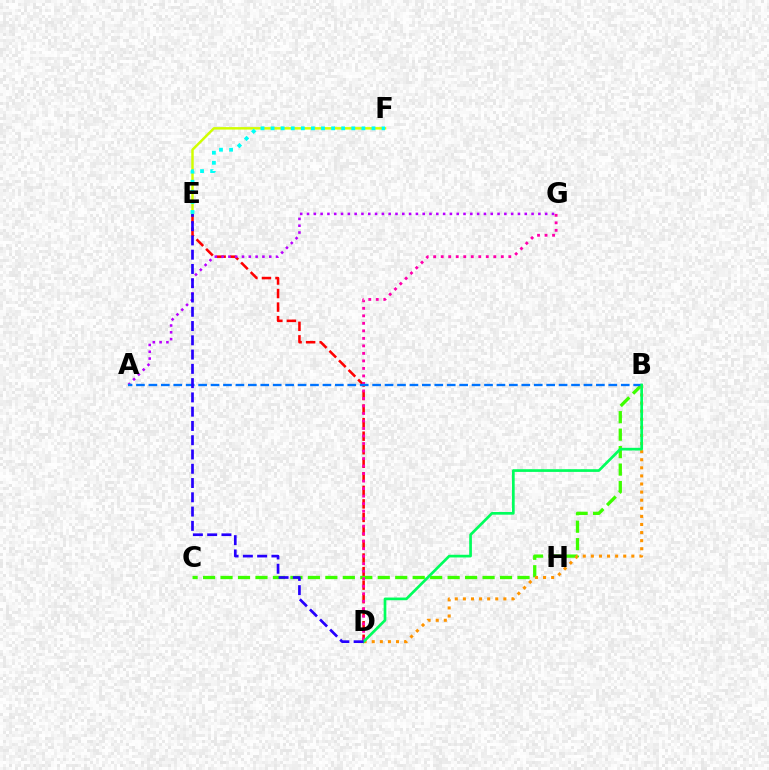{('D', 'E'): [{'color': '#ff0000', 'line_style': 'dashed', 'thickness': 1.84}, {'color': '#2500ff', 'line_style': 'dashed', 'thickness': 1.94}], ('A', 'G'): [{'color': '#b900ff', 'line_style': 'dotted', 'thickness': 1.85}], ('B', 'C'): [{'color': '#3dff00', 'line_style': 'dashed', 'thickness': 2.37}], ('B', 'D'): [{'color': '#ff9400', 'line_style': 'dotted', 'thickness': 2.2}, {'color': '#00ff5c', 'line_style': 'solid', 'thickness': 1.94}], ('D', 'G'): [{'color': '#ff00ac', 'line_style': 'dotted', 'thickness': 2.04}], ('A', 'B'): [{'color': '#0074ff', 'line_style': 'dashed', 'thickness': 1.69}], ('E', 'F'): [{'color': '#d1ff00', 'line_style': 'solid', 'thickness': 1.77}, {'color': '#00fff6', 'line_style': 'dotted', 'thickness': 2.74}]}